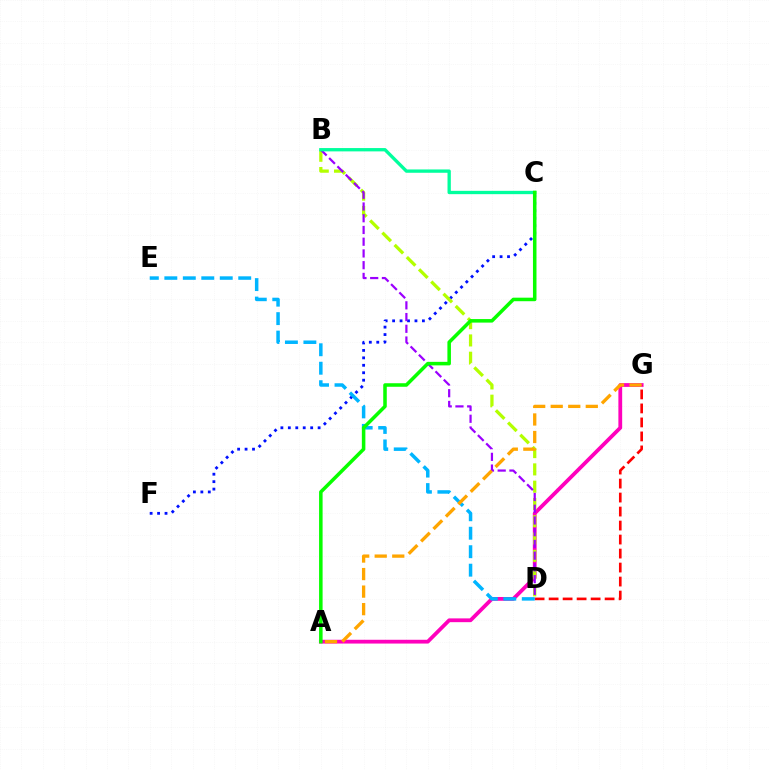{('A', 'G'): [{'color': '#ff00bd', 'line_style': 'solid', 'thickness': 2.72}, {'color': '#ffa500', 'line_style': 'dashed', 'thickness': 2.38}], ('C', 'F'): [{'color': '#0010ff', 'line_style': 'dotted', 'thickness': 2.02}], ('D', 'G'): [{'color': '#ff0000', 'line_style': 'dashed', 'thickness': 1.9}], ('B', 'D'): [{'color': '#b3ff00', 'line_style': 'dashed', 'thickness': 2.35}, {'color': '#9b00ff', 'line_style': 'dashed', 'thickness': 1.59}], ('D', 'E'): [{'color': '#00b5ff', 'line_style': 'dashed', 'thickness': 2.51}], ('B', 'C'): [{'color': '#00ff9d', 'line_style': 'solid', 'thickness': 2.39}], ('A', 'C'): [{'color': '#08ff00', 'line_style': 'solid', 'thickness': 2.54}]}